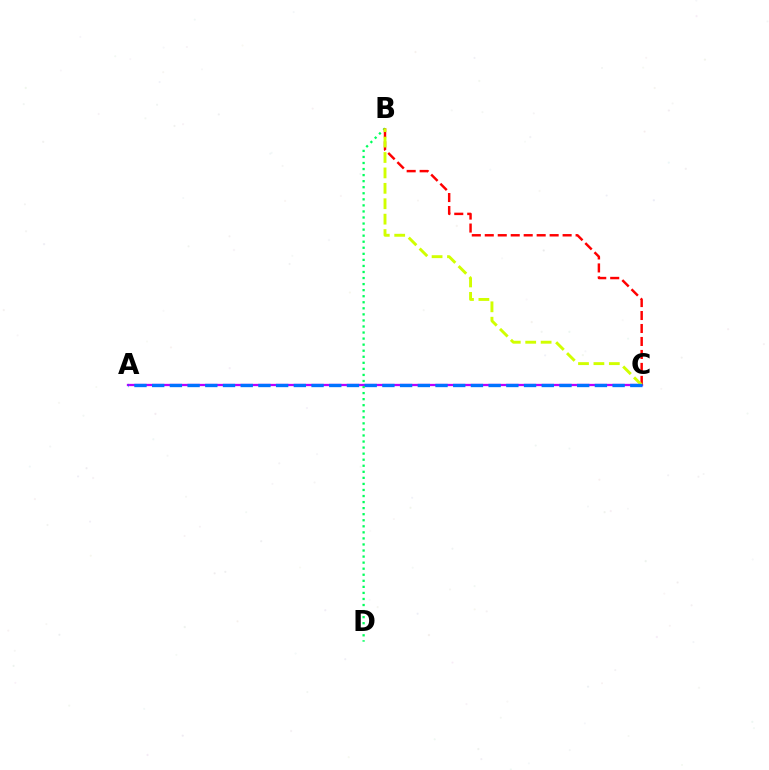{('A', 'C'): [{'color': '#b900ff', 'line_style': 'solid', 'thickness': 1.65}, {'color': '#0074ff', 'line_style': 'dashed', 'thickness': 2.41}], ('B', 'D'): [{'color': '#00ff5c', 'line_style': 'dotted', 'thickness': 1.65}], ('B', 'C'): [{'color': '#ff0000', 'line_style': 'dashed', 'thickness': 1.76}, {'color': '#d1ff00', 'line_style': 'dashed', 'thickness': 2.09}]}